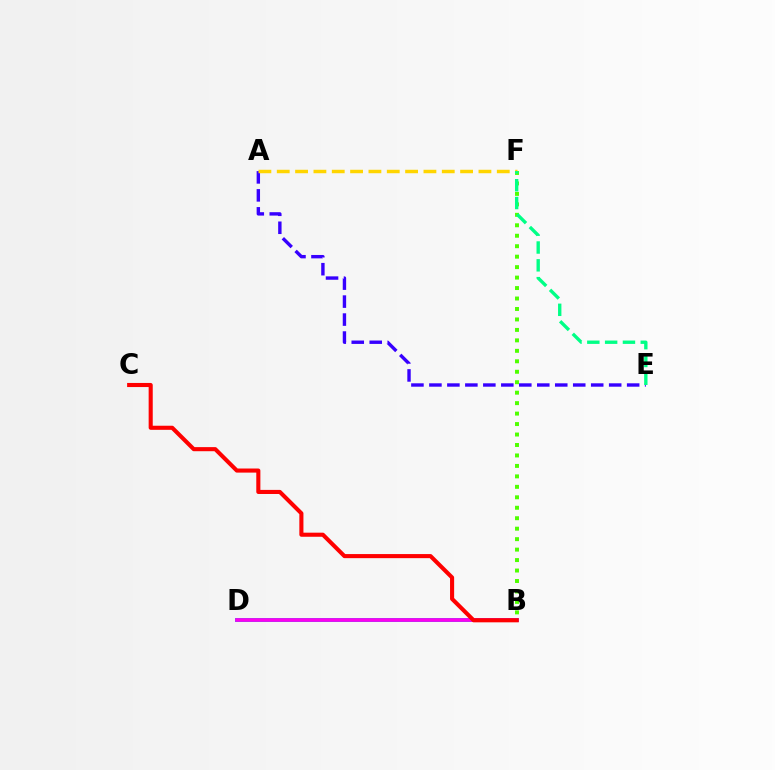{('B', 'F'): [{'color': '#4fff00', 'line_style': 'dotted', 'thickness': 2.84}], ('A', 'E'): [{'color': '#3700ff', 'line_style': 'dashed', 'thickness': 2.44}], ('B', 'D'): [{'color': '#009eff', 'line_style': 'solid', 'thickness': 2.81}, {'color': '#ff00ed', 'line_style': 'solid', 'thickness': 2.61}], ('A', 'F'): [{'color': '#ffd500', 'line_style': 'dashed', 'thickness': 2.49}], ('E', 'F'): [{'color': '#00ff86', 'line_style': 'dashed', 'thickness': 2.42}], ('B', 'C'): [{'color': '#ff0000', 'line_style': 'solid', 'thickness': 2.95}]}